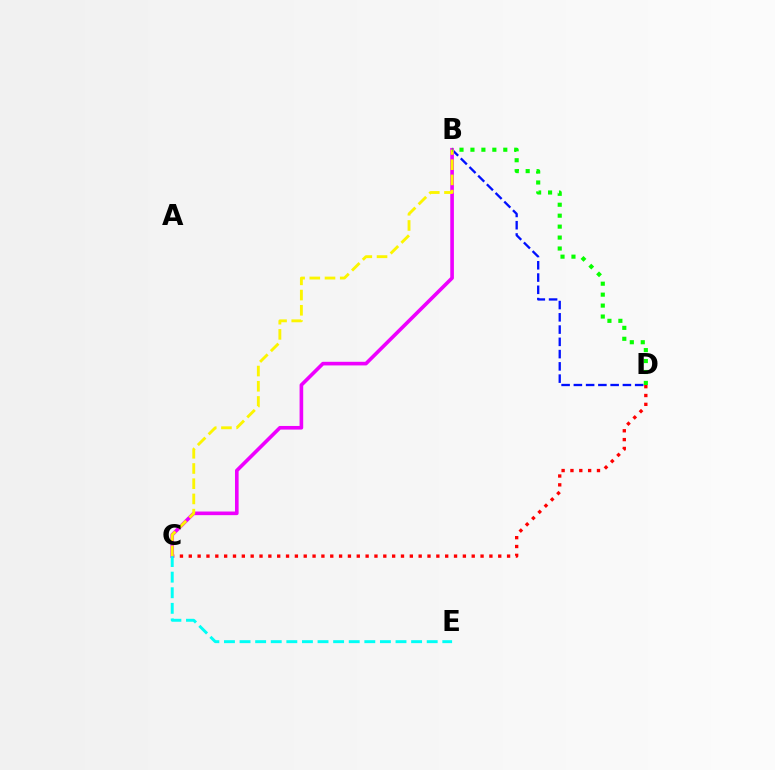{('B', 'D'): [{'color': '#0010ff', 'line_style': 'dashed', 'thickness': 1.67}, {'color': '#08ff00', 'line_style': 'dotted', 'thickness': 2.97}], ('C', 'D'): [{'color': '#ff0000', 'line_style': 'dotted', 'thickness': 2.4}], ('B', 'C'): [{'color': '#ee00ff', 'line_style': 'solid', 'thickness': 2.61}, {'color': '#fcf500', 'line_style': 'dashed', 'thickness': 2.07}], ('C', 'E'): [{'color': '#00fff6', 'line_style': 'dashed', 'thickness': 2.12}]}